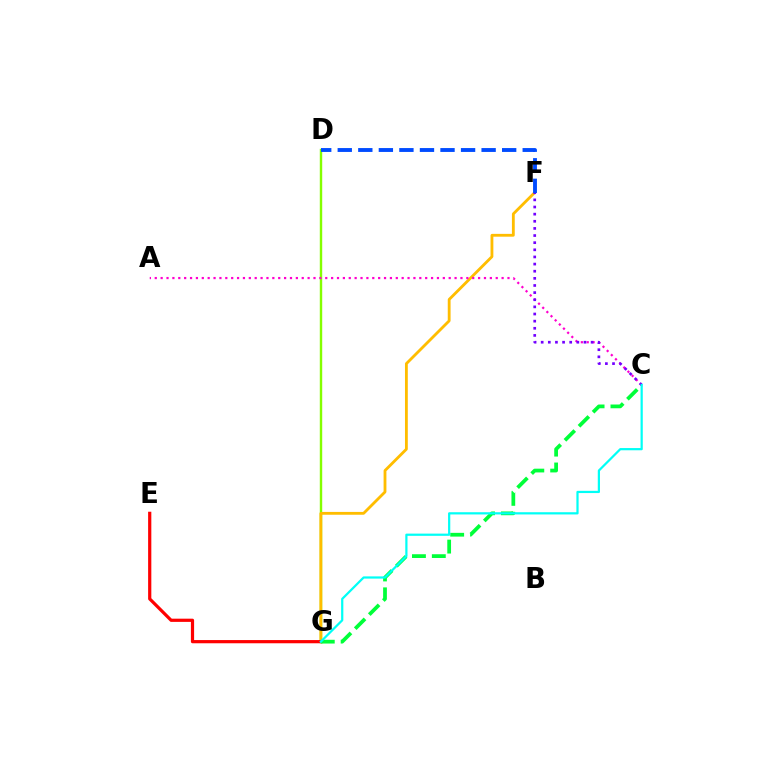{('D', 'G'): [{'color': '#84ff00', 'line_style': 'solid', 'thickness': 1.74}], ('F', 'G'): [{'color': '#ffbd00', 'line_style': 'solid', 'thickness': 2.03}], ('E', 'G'): [{'color': '#ff0000', 'line_style': 'solid', 'thickness': 2.31}], ('C', 'G'): [{'color': '#00ff39', 'line_style': 'dashed', 'thickness': 2.7}, {'color': '#00fff6', 'line_style': 'solid', 'thickness': 1.6}], ('A', 'C'): [{'color': '#ff00cf', 'line_style': 'dotted', 'thickness': 1.6}], ('C', 'F'): [{'color': '#7200ff', 'line_style': 'dotted', 'thickness': 1.94}], ('D', 'F'): [{'color': '#004bff', 'line_style': 'dashed', 'thickness': 2.79}]}